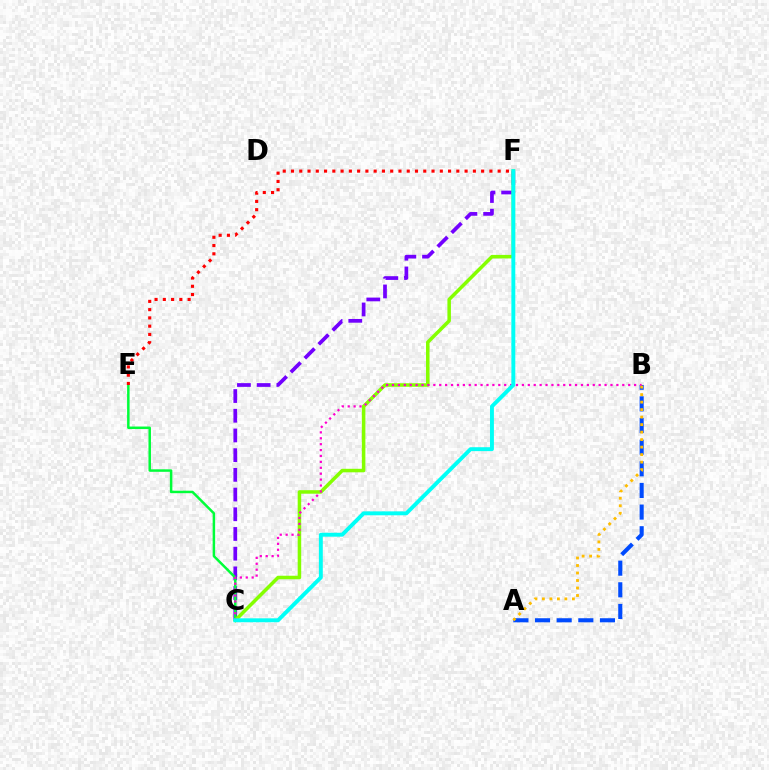{('C', 'F'): [{'color': '#7200ff', 'line_style': 'dashed', 'thickness': 2.68}, {'color': '#84ff00', 'line_style': 'solid', 'thickness': 2.53}, {'color': '#00fff6', 'line_style': 'solid', 'thickness': 2.82}], ('C', 'E'): [{'color': '#00ff39', 'line_style': 'solid', 'thickness': 1.79}], ('A', 'B'): [{'color': '#004bff', 'line_style': 'dashed', 'thickness': 2.94}, {'color': '#ffbd00', 'line_style': 'dotted', 'thickness': 2.04}], ('B', 'C'): [{'color': '#ff00cf', 'line_style': 'dotted', 'thickness': 1.6}], ('E', 'F'): [{'color': '#ff0000', 'line_style': 'dotted', 'thickness': 2.25}]}